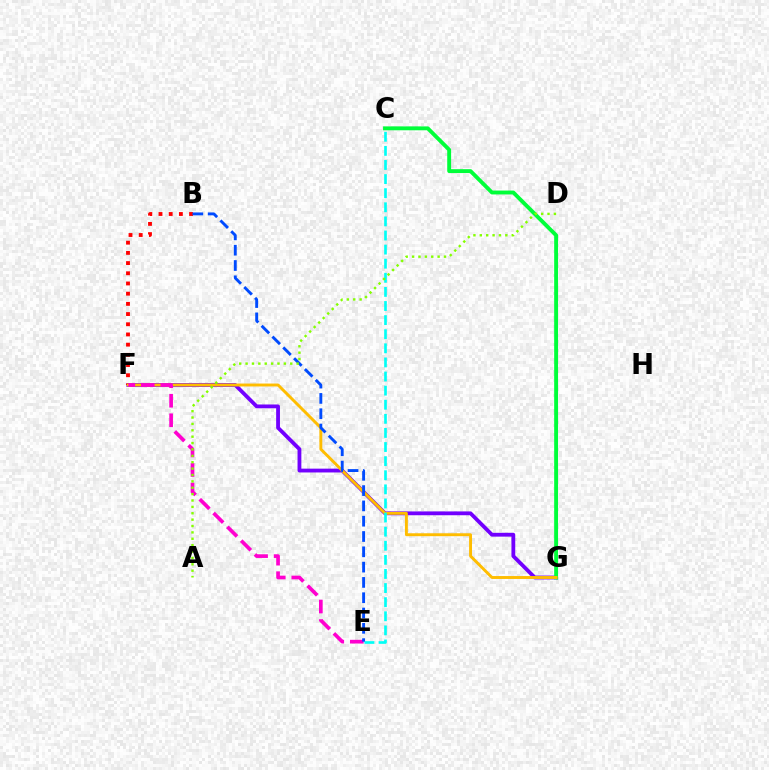{('F', 'G'): [{'color': '#7200ff', 'line_style': 'solid', 'thickness': 2.74}, {'color': '#ffbd00', 'line_style': 'solid', 'thickness': 2.1}], ('C', 'G'): [{'color': '#00ff39', 'line_style': 'solid', 'thickness': 2.8}], ('B', 'F'): [{'color': '#ff0000', 'line_style': 'dotted', 'thickness': 2.77}], ('C', 'E'): [{'color': '#00fff6', 'line_style': 'dashed', 'thickness': 1.92}], ('E', 'F'): [{'color': '#ff00cf', 'line_style': 'dashed', 'thickness': 2.65}], ('B', 'E'): [{'color': '#004bff', 'line_style': 'dashed', 'thickness': 2.08}], ('A', 'D'): [{'color': '#84ff00', 'line_style': 'dotted', 'thickness': 1.73}]}